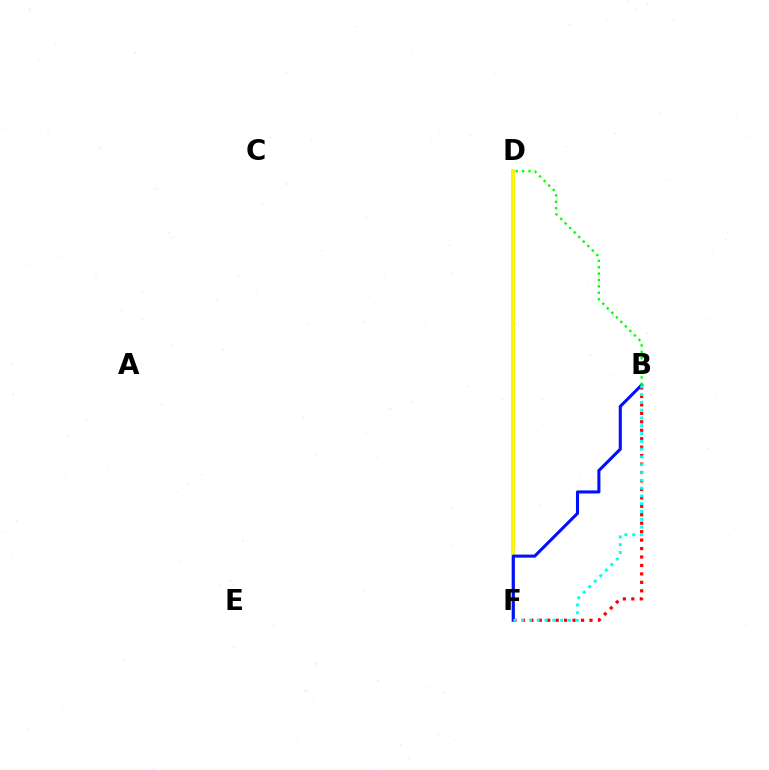{('B', 'F'): [{'color': '#ff0000', 'line_style': 'dotted', 'thickness': 2.3}, {'color': '#0010ff', 'line_style': 'solid', 'thickness': 2.21}, {'color': '#00fff6', 'line_style': 'dotted', 'thickness': 2.12}], ('D', 'F'): [{'color': '#ee00ff', 'line_style': 'solid', 'thickness': 1.79}, {'color': '#fcf500', 'line_style': 'solid', 'thickness': 2.71}], ('B', 'D'): [{'color': '#08ff00', 'line_style': 'dotted', 'thickness': 1.74}]}